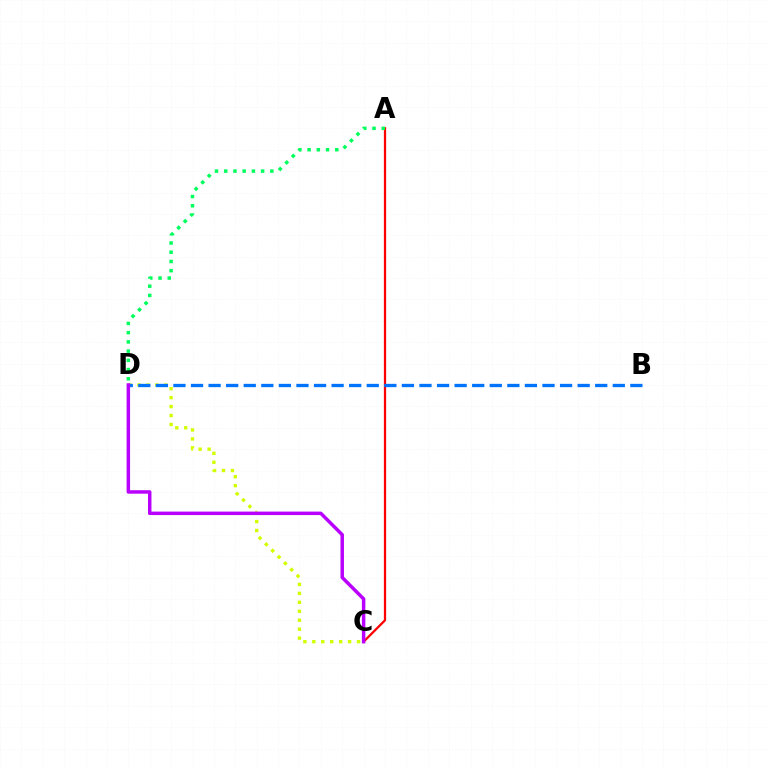{('A', 'C'): [{'color': '#ff0000', 'line_style': 'solid', 'thickness': 1.62}], ('C', 'D'): [{'color': '#d1ff00', 'line_style': 'dotted', 'thickness': 2.43}, {'color': '#b900ff', 'line_style': 'solid', 'thickness': 2.5}], ('A', 'D'): [{'color': '#00ff5c', 'line_style': 'dotted', 'thickness': 2.51}], ('B', 'D'): [{'color': '#0074ff', 'line_style': 'dashed', 'thickness': 2.39}]}